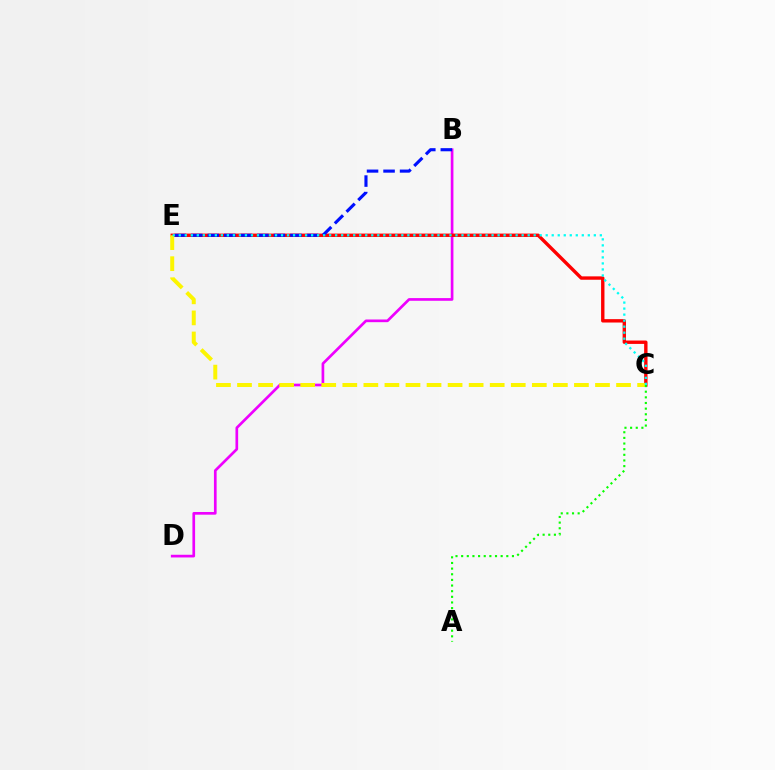{('B', 'D'): [{'color': '#ee00ff', 'line_style': 'solid', 'thickness': 1.93}], ('C', 'E'): [{'color': '#ff0000', 'line_style': 'solid', 'thickness': 2.43}, {'color': '#fcf500', 'line_style': 'dashed', 'thickness': 2.86}, {'color': '#00fff6', 'line_style': 'dotted', 'thickness': 1.63}], ('B', 'E'): [{'color': '#0010ff', 'line_style': 'dashed', 'thickness': 2.24}], ('A', 'C'): [{'color': '#08ff00', 'line_style': 'dotted', 'thickness': 1.53}]}